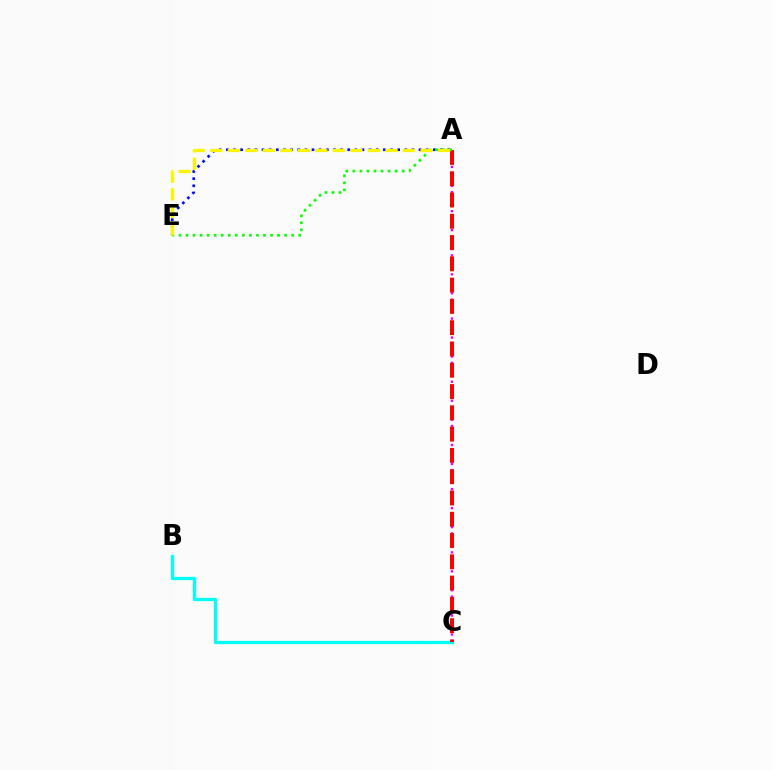{('A', 'E'): [{'color': '#0010ff', 'line_style': 'dotted', 'thickness': 1.94}, {'color': '#08ff00', 'line_style': 'dotted', 'thickness': 1.91}, {'color': '#fcf500', 'line_style': 'dashed', 'thickness': 2.38}], ('A', 'C'): [{'color': '#ee00ff', 'line_style': 'dotted', 'thickness': 1.72}, {'color': '#ff0000', 'line_style': 'dashed', 'thickness': 2.89}], ('B', 'C'): [{'color': '#00fff6', 'line_style': 'solid', 'thickness': 2.36}]}